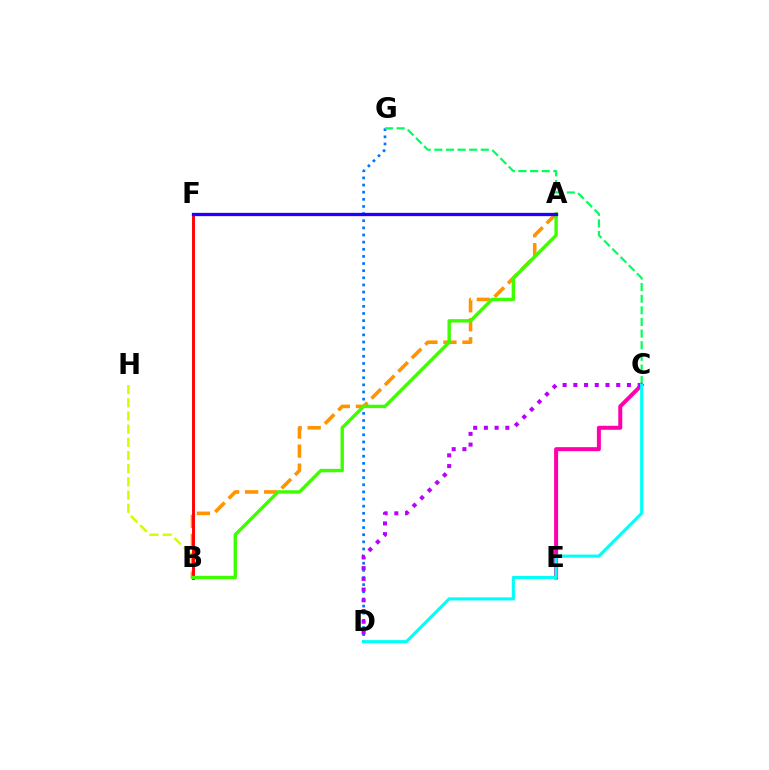{('B', 'H'): [{'color': '#d1ff00', 'line_style': 'dashed', 'thickness': 1.79}], ('D', 'G'): [{'color': '#0074ff', 'line_style': 'dotted', 'thickness': 1.94}], ('C', 'G'): [{'color': '#00ff5c', 'line_style': 'dashed', 'thickness': 1.58}], ('A', 'B'): [{'color': '#ff9400', 'line_style': 'dashed', 'thickness': 2.58}, {'color': '#3dff00', 'line_style': 'solid', 'thickness': 2.44}], ('B', 'F'): [{'color': '#ff0000', 'line_style': 'solid', 'thickness': 2.09}], ('C', 'E'): [{'color': '#ff00ac', 'line_style': 'solid', 'thickness': 2.88}], ('A', 'F'): [{'color': '#2500ff', 'line_style': 'solid', 'thickness': 2.37}], ('C', 'D'): [{'color': '#b900ff', 'line_style': 'dotted', 'thickness': 2.91}, {'color': '#00fff6', 'line_style': 'solid', 'thickness': 2.23}]}